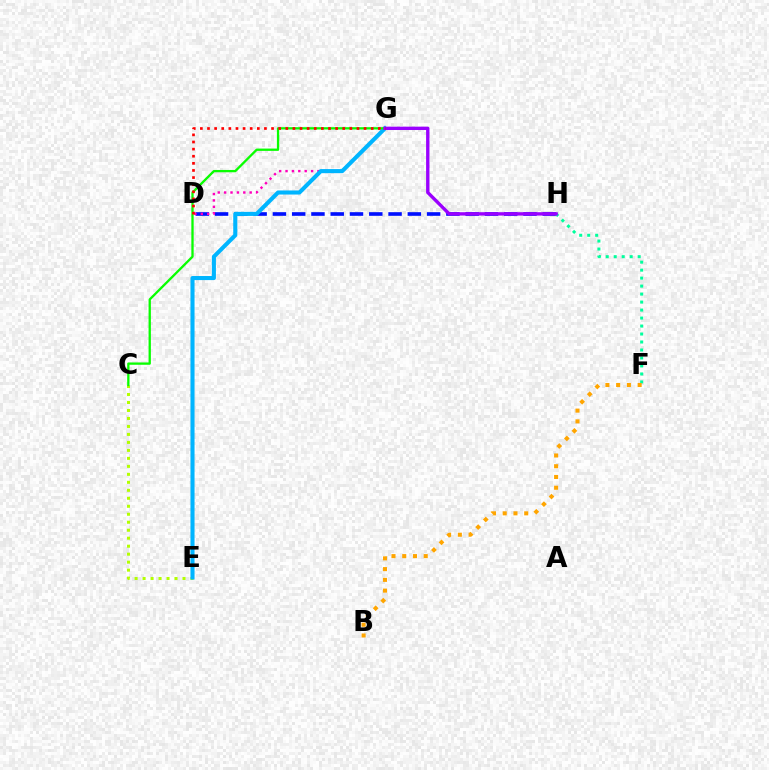{('D', 'H'): [{'color': '#0010ff', 'line_style': 'dashed', 'thickness': 2.62}], ('D', 'G'): [{'color': '#ff00bd', 'line_style': 'dotted', 'thickness': 1.74}, {'color': '#ff0000', 'line_style': 'dotted', 'thickness': 1.93}], ('C', 'E'): [{'color': '#b3ff00', 'line_style': 'dotted', 'thickness': 2.17}], ('E', 'G'): [{'color': '#00b5ff', 'line_style': 'solid', 'thickness': 2.94}], ('F', 'H'): [{'color': '#00ff9d', 'line_style': 'dotted', 'thickness': 2.17}], ('B', 'F'): [{'color': '#ffa500', 'line_style': 'dotted', 'thickness': 2.92}], ('C', 'G'): [{'color': '#08ff00', 'line_style': 'solid', 'thickness': 1.66}], ('G', 'H'): [{'color': '#9b00ff', 'line_style': 'solid', 'thickness': 2.42}]}